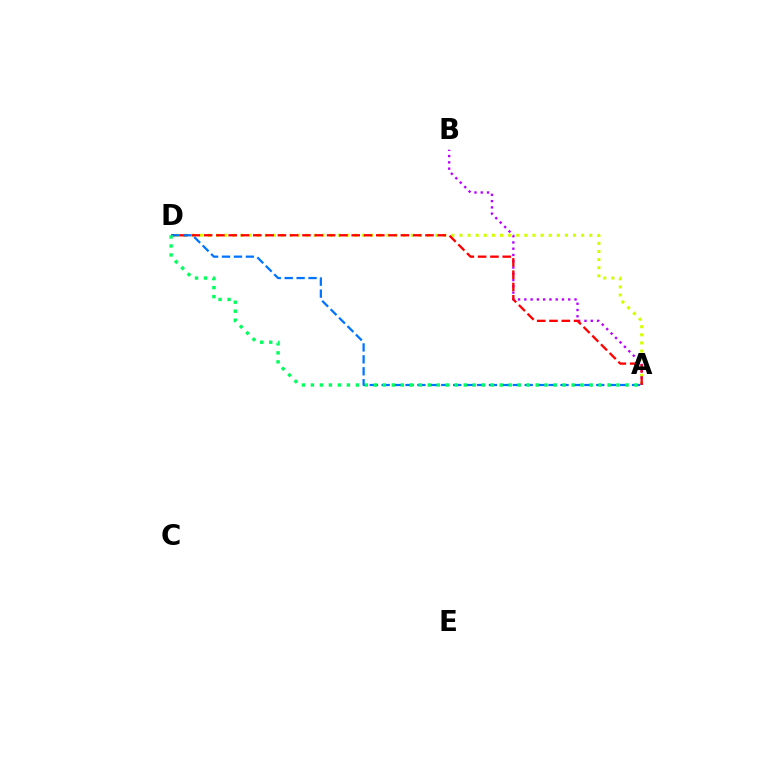{('A', 'D'): [{'color': '#d1ff00', 'line_style': 'dotted', 'thickness': 2.2}, {'color': '#ff0000', 'line_style': 'dashed', 'thickness': 1.67}, {'color': '#0074ff', 'line_style': 'dashed', 'thickness': 1.62}, {'color': '#00ff5c', 'line_style': 'dotted', 'thickness': 2.44}], ('A', 'B'): [{'color': '#b900ff', 'line_style': 'dotted', 'thickness': 1.7}]}